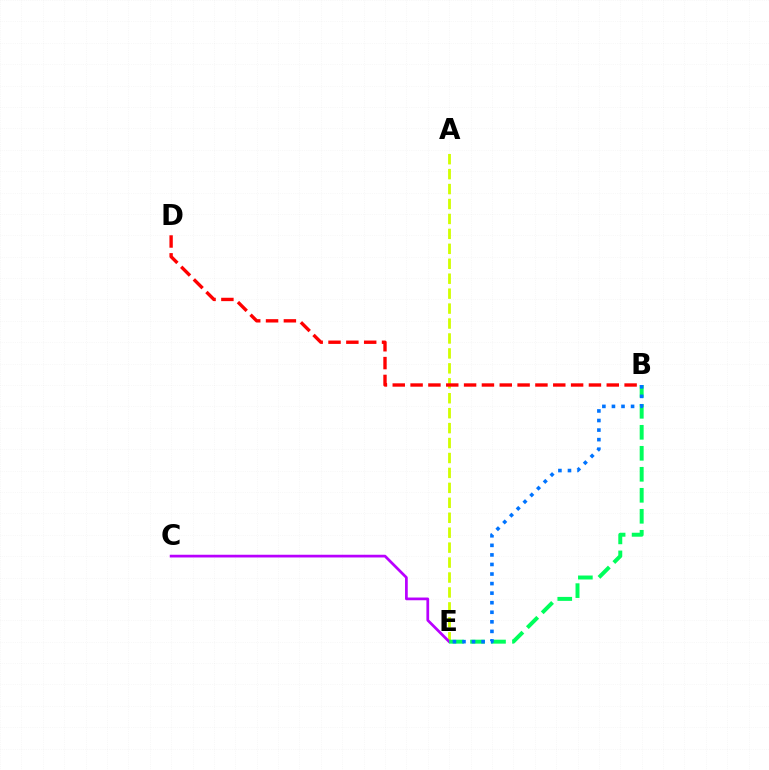{('A', 'E'): [{'color': '#d1ff00', 'line_style': 'dashed', 'thickness': 2.03}], ('C', 'E'): [{'color': '#b900ff', 'line_style': 'solid', 'thickness': 1.96}], ('B', 'E'): [{'color': '#00ff5c', 'line_style': 'dashed', 'thickness': 2.85}, {'color': '#0074ff', 'line_style': 'dotted', 'thickness': 2.6}], ('B', 'D'): [{'color': '#ff0000', 'line_style': 'dashed', 'thickness': 2.42}]}